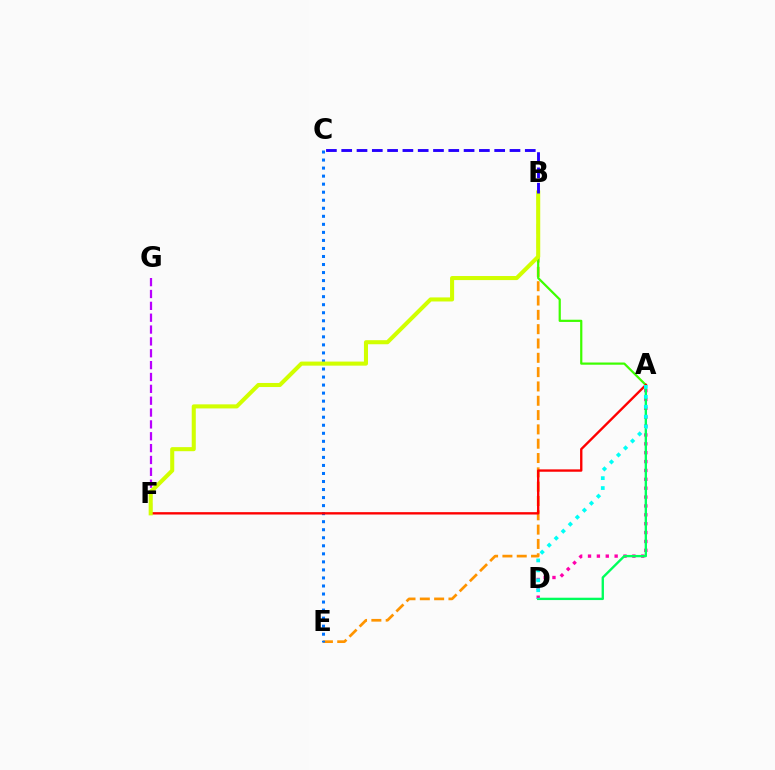{('B', 'E'): [{'color': '#ff9400', 'line_style': 'dashed', 'thickness': 1.95}], ('A', 'B'): [{'color': '#3dff00', 'line_style': 'solid', 'thickness': 1.6}], ('A', 'D'): [{'color': '#ff00ac', 'line_style': 'dotted', 'thickness': 2.41}, {'color': '#00ff5c', 'line_style': 'solid', 'thickness': 1.7}, {'color': '#00fff6', 'line_style': 'dotted', 'thickness': 2.7}], ('C', 'E'): [{'color': '#0074ff', 'line_style': 'dotted', 'thickness': 2.18}], ('F', 'G'): [{'color': '#b900ff', 'line_style': 'dashed', 'thickness': 1.61}], ('A', 'F'): [{'color': '#ff0000', 'line_style': 'solid', 'thickness': 1.7}], ('B', 'F'): [{'color': '#d1ff00', 'line_style': 'solid', 'thickness': 2.93}], ('B', 'C'): [{'color': '#2500ff', 'line_style': 'dashed', 'thickness': 2.08}]}